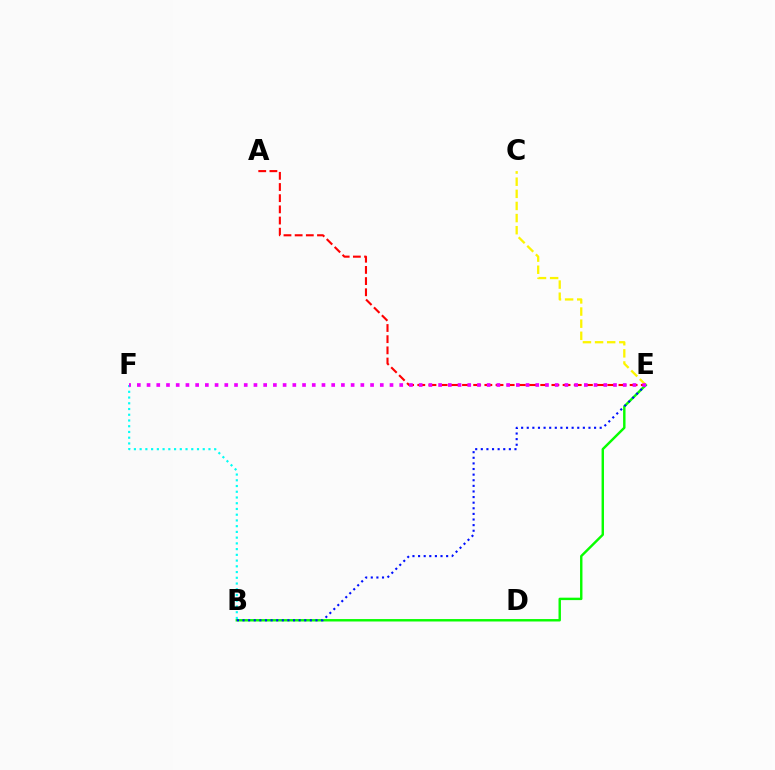{('B', 'F'): [{'color': '#00fff6', 'line_style': 'dotted', 'thickness': 1.56}], ('B', 'E'): [{'color': '#08ff00', 'line_style': 'solid', 'thickness': 1.74}, {'color': '#0010ff', 'line_style': 'dotted', 'thickness': 1.52}], ('C', 'E'): [{'color': '#fcf500', 'line_style': 'dashed', 'thickness': 1.65}], ('A', 'E'): [{'color': '#ff0000', 'line_style': 'dashed', 'thickness': 1.52}], ('E', 'F'): [{'color': '#ee00ff', 'line_style': 'dotted', 'thickness': 2.64}]}